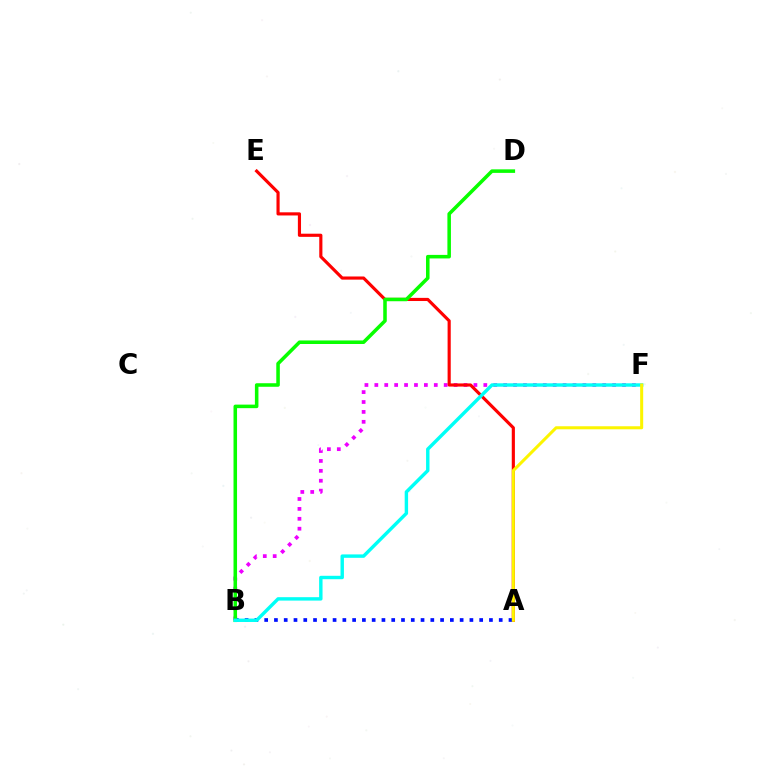{('B', 'F'): [{'color': '#ee00ff', 'line_style': 'dotted', 'thickness': 2.69}, {'color': '#00fff6', 'line_style': 'solid', 'thickness': 2.46}], ('A', 'E'): [{'color': '#ff0000', 'line_style': 'solid', 'thickness': 2.27}], ('A', 'B'): [{'color': '#0010ff', 'line_style': 'dotted', 'thickness': 2.66}], ('B', 'D'): [{'color': '#08ff00', 'line_style': 'solid', 'thickness': 2.55}], ('A', 'F'): [{'color': '#fcf500', 'line_style': 'solid', 'thickness': 2.19}]}